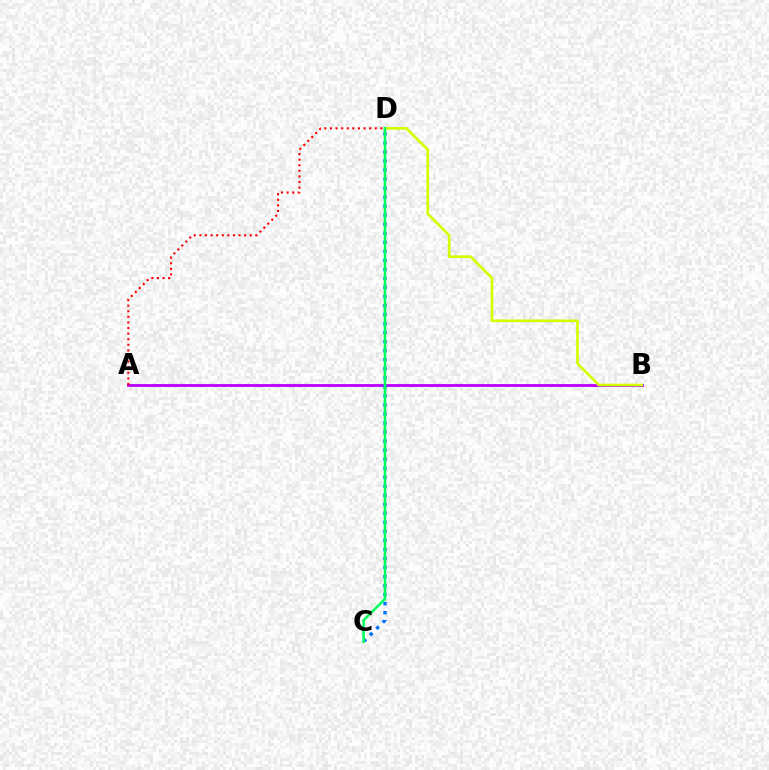{('A', 'B'): [{'color': '#b900ff', 'line_style': 'solid', 'thickness': 2.04}], ('A', 'D'): [{'color': '#ff0000', 'line_style': 'dotted', 'thickness': 1.52}], ('C', 'D'): [{'color': '#0074ff', 'line_style': 'dotted', 'thickness': 2.45}, {'color': '#00ff5c', 'line_style': 'solid', 'thickness': 1.82}], ('B', 'D'): [{'color': '#d1ff00', 'line_style': 'solid', 'thickness': 1.94}]}